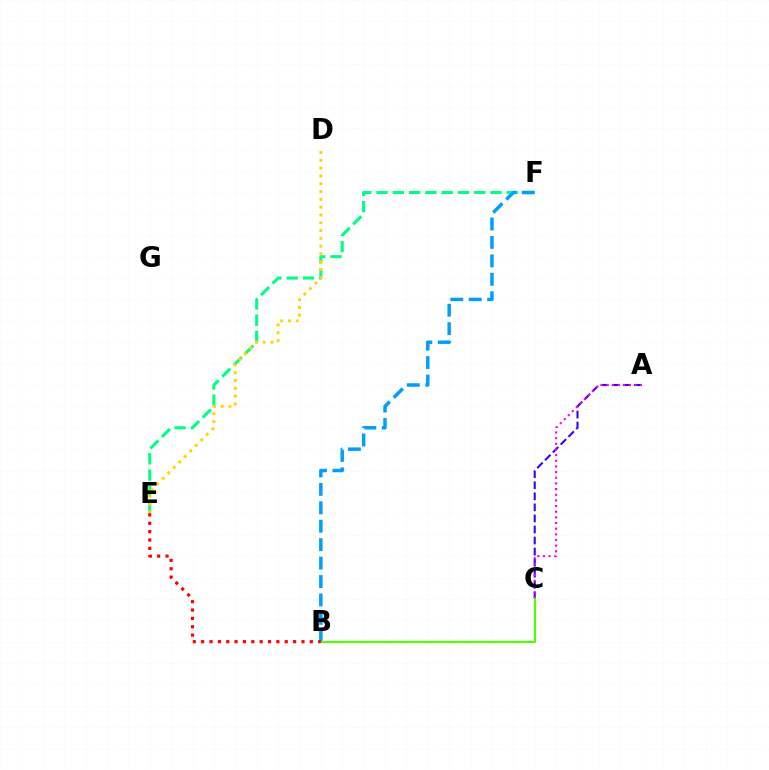{('E', 'F'): [{'color': '#00ff86', 'line_style': 'dashed', 'thickness': 2.21}], ('A', 'C'): [{'color': '#3700ff', 'line_style': 'dashed', 'thickness': 1.5}, {'color': '#ff00ed', 'line_style': 'dotted', 'thickness': 1.54}], ('D', 'E'): [{'color': '#ffd500', 'line_style': 'dotted', 'thickness': 2.12}], ('B', 'F'): [{'color': '#009eff', 'line_style': 'dashed', 'thickness': 2.5}], ('B', 'C'): [{'color': '#4fff00', 'line_style': 'solid', 'thickness': 1.58}], ('B', 'E'): [{'color': '#ff0000', 'line_style': 'dotted', 'thickness': 2.27}]}